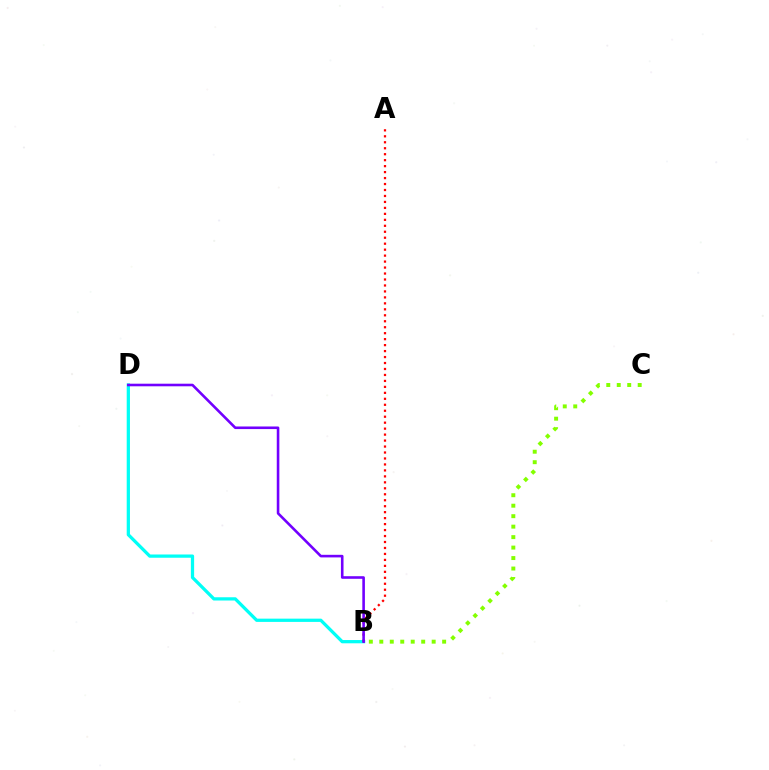{('B', 'C'): [{'color': '#84ff00', 'line_style': 'dotted', 'thickness': 2.85}], ('B', 'D'): [{'color': '#00fff6', 'line_style': 'solid', 'thickness': 2.34}, {'color': '#7200ff', 'line_style': 'solid', 'thickness': 1.87}], ('A', 'B'): [{'color': '#ff0000', 'line_style': 'dotted', 'thickness': 1.62}]}